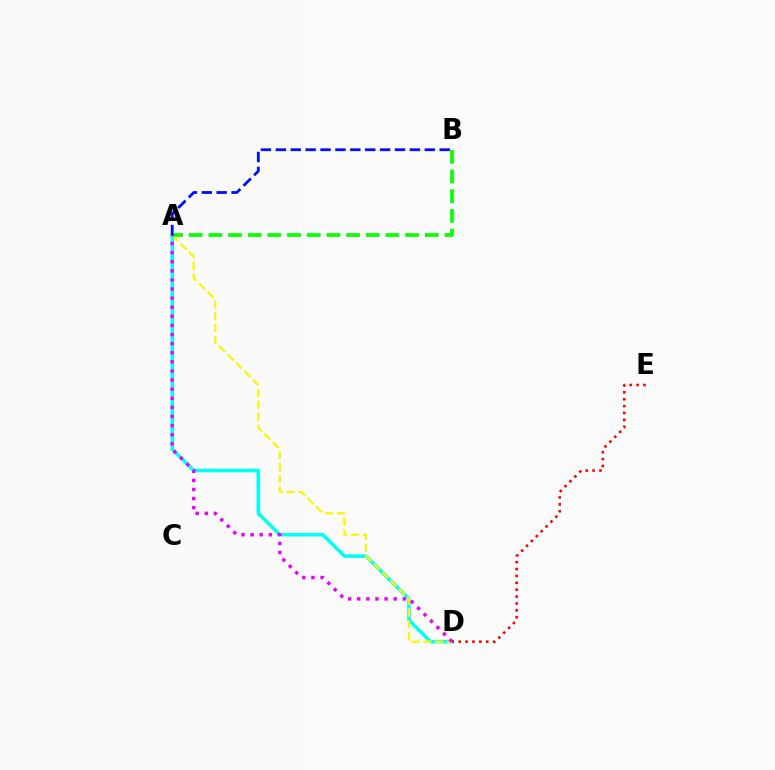{('A', 'D'): [{'color': '#00fff6', 'line_style': 'solid', 'thickness': 2.52}, {'color': '#fcf500', 'line_style': 'dashed', 'thickness': 1.61}, {'color': '#ee00ff', 'line_style': 'dotted', 'thickness': 2.47}], ('A', 'B'): [{'color': '#08ff00', 'line_style': 'dashed', 'thickness': 2.67}, {'color': '#0010ff', 'line_style': 'dashed', 'thickness': 2.02}], ('D', 'E'): [{'color': '#ff0000', 'line_style': 'dotted', 'thickness': 1.87}]}